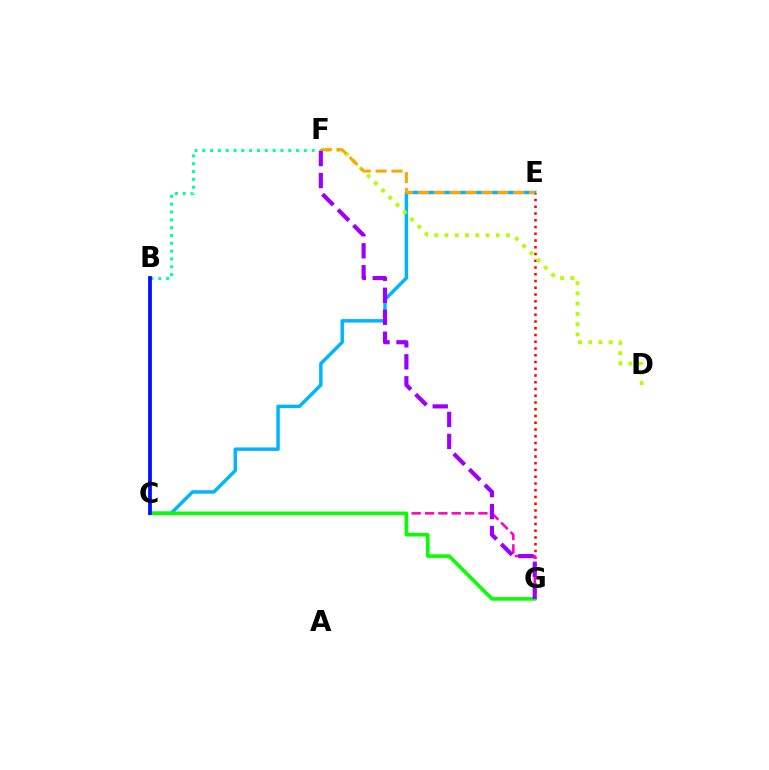{('C', 'E'): [{'color': '#00b5ff', 'line_style': 'solid', 'thickness': 2.49}], ('E', 'G'): [{'color': '#ff0000', 'line_style': 'dotted', 'thickness': 1.83}], ('B', 'F'): [{'color': '#00ff9d', 'line_style': 'dotted', 'thickness': 2.12}], ('D', 'F'): [{'color': '#b3ff00', 'line_style': 'dotted', 'thickness': 2.79}], ('C', 'G'): [{'color': '#ff00bd', 'line_style': 'dashed', 'thickness': 1.81}, {'color': '#08ff00', 'line_style': 'solid', 'thickness': 2.58}], ('E', 'F'): [{'color': '#ffa500', 'line_style': 'dashed', 'thickness': 2.16}], ('B', 'C'): [{'color': '#0010ff', 'line_style': 'solid', 'thickness': 2.71}], ('F', 'G'): [{'color': '#9b00ff', 'line_style': 'dashed', 'thickness': 2.99}]}